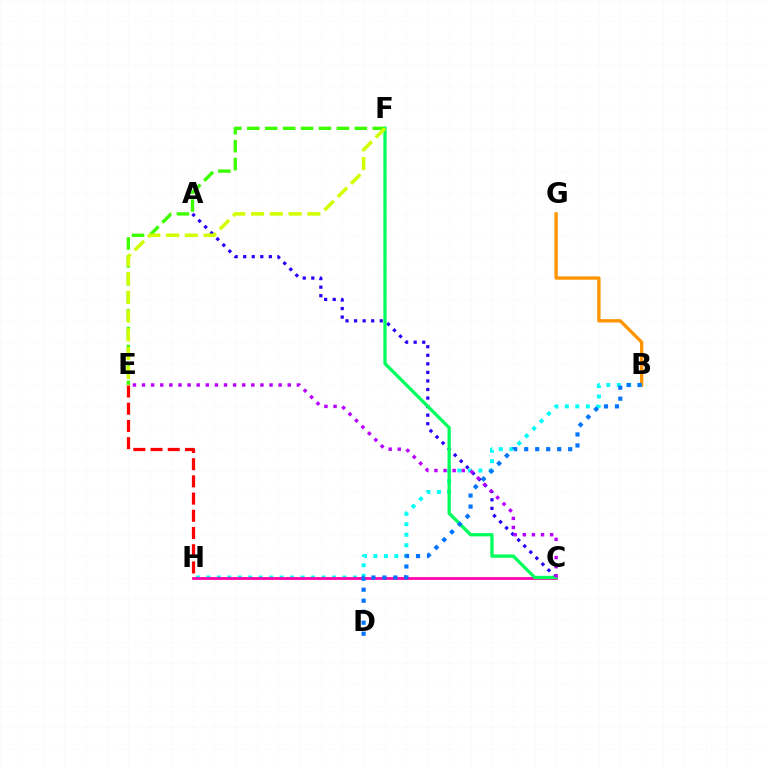{('B', 'G'): [{'color': '#ff9400', 'line_style': 'solid', 'thickness': 2.4}], ('B', 'H'): [{'color': '#00fff6', 'line_style': 'dotted', 'thickness': 2.84}], ('A', 'C'): [{'color': '#2500ff', 'line_style': 'dotted', 'thickness': 2.32}], ('E', 'F'): [{'color': '#3dff00', 'line_style': 'dashed', 'thickness': 2.43}, {'color': '#d1ff00', 'line_style': 'dashed', 'thickness': 2.55}], ('C', 'H'): [{'color': '#ff00ac', 'line_style': 'solid', 'thickness': 2.0}], ('C', 'F'): [{'color': '#00ff5c', 'line_style': 'solid', 'thickness': 2.38}], ('C', 'E'): [{'color': '#b900ff', 'line_style': 'dotted', 'thickness': 2.47}], ('E', 'H'): [{'color': '#ff0000', 'line_style': 'dashed', 'thickness': 2.34}], ('B', 'D'): [{'color': '#0074ff', 'line_style': 'dotted', 'thickness': 2.99}]}